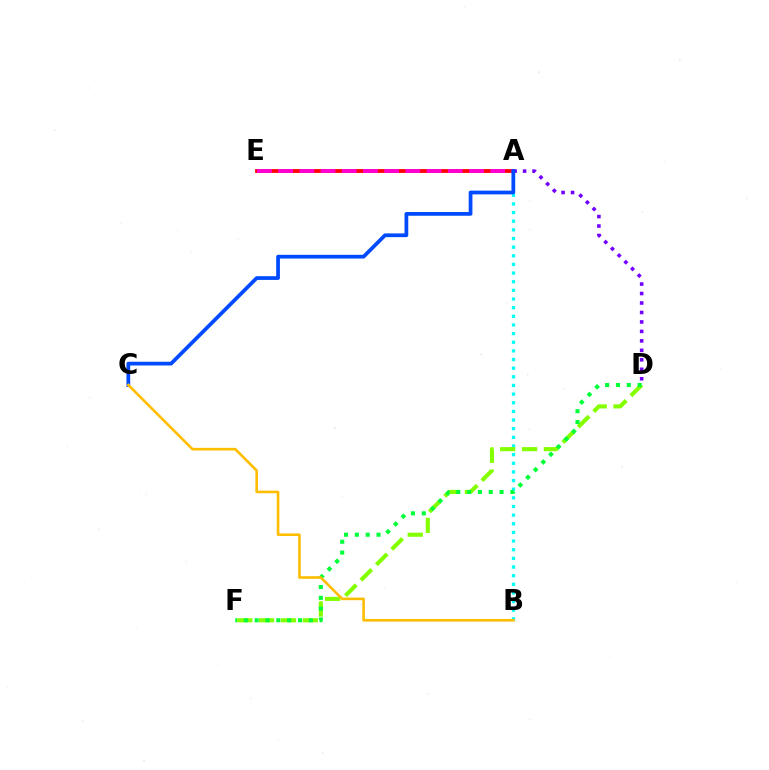{('A', 'B'): [{'color': '#00fff6', 'line_style': 'dotted', 'thickness': 2.35}], ('A', 'E'): [{'color': '#ff0000', 'line_style': 'solid', 'thickness': 2.74}, {'color': '#ff00cf', 'line_style': 'dashed', 'thickness': 2.88}], ('A', 'D'): [{'color': '#7200ff', 'line_style': 'dotted', 'thickness': 2.57}], ('A', 'C'): [{'color': '#004bff', 'line_style': 'solid', 'thickness': 2.69}], ('D', 'F'): [{'color': '#84ff00', 'line_style': 'dashed', 'thickness': 2.97}, {'color': '#00ff39', 'line_style': 'dotted', 'thickness': 2.94}], ('B', 'C'): [{'color': '#ffbd00', 'line_style': 'solid', 'thickness': 1.88}]}